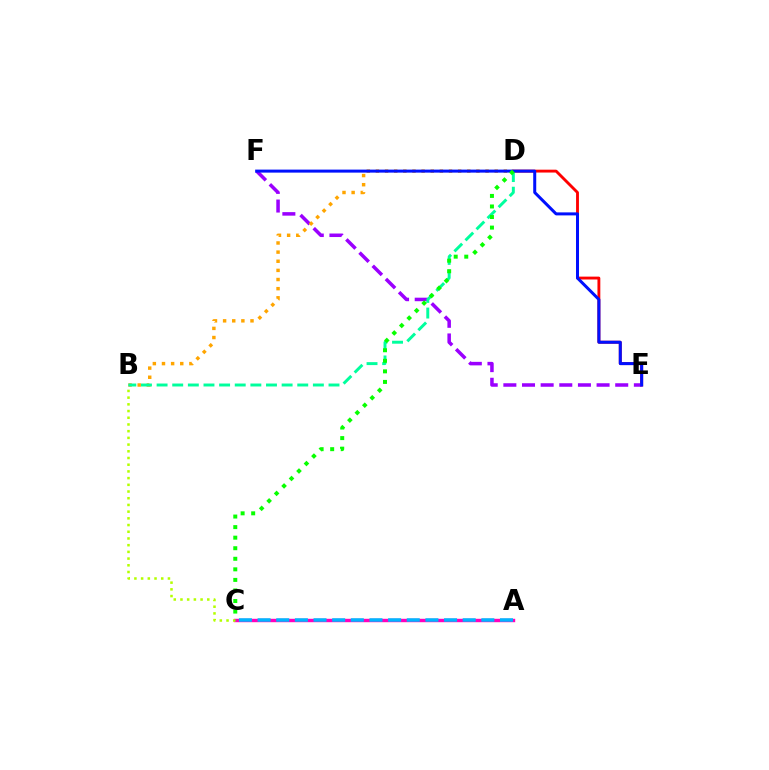{('A', 'C'): [{'color': '#ff00bd', 'line_style': 'solid', 'thickness': 2.46}, {'color': '#00b5ff', 'line_style': 'dashed', 'thickness': 2.53}], ('D', 'E'): [{'color': '#ff0000', 'line_style': 'solid', 'thickness': 2.06}], ('E', 'F'): [{'color': '#9b00ff', 'line_style': 'dashed', 'thickness': 2.53}, {'color': '#0010ff', 'line_style': 'solid', 'thickness': 2.17}], ('B', 'D'): [{'color': '#ffa500', 'line_style': 'dotted', 'thickness': 2.48}, {'color': '#00ff9d', 'line_style': 'dashed', 'thickness': 2.12}], ('B', 'C'): [{'color': '#b3ff00', 'line_style': 'dotted', 'thickness': 1.82}], ('C', 'D'): [{'color': '#08ff00', 'line_style': 'dotted', 'thickness': 2.87}]}